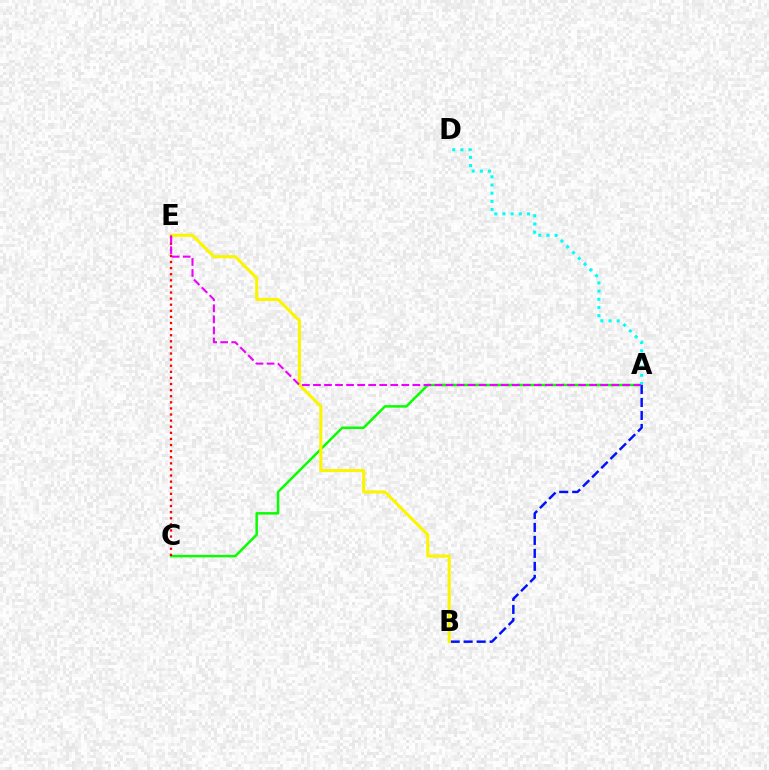{('A', 'C'): [{'color': '#08ff00', 'line_style': 'solid', 'thickness': 1.8}], ('A', 'B'): [{'color': '#0010ff', 'line_style': 'dashed', 'thickness': 1.76}], ('A', 'D'): [{'color': '#00fff6', 'line_style': 'dotted', 'thickness': 2.22}], ('B', 'E'): [{'color': '#fcf500', 'line_style': 'solid', 'thickness': 2.21}], ('C', 'E'): [{'color': '#ff0000', 'line_style': 'dotted', 'thickness': 1.66}], ('A', 'E'): [{'color': '#ee00ff', 'line_style': 'dashed', 'thickness': 1.5}]}